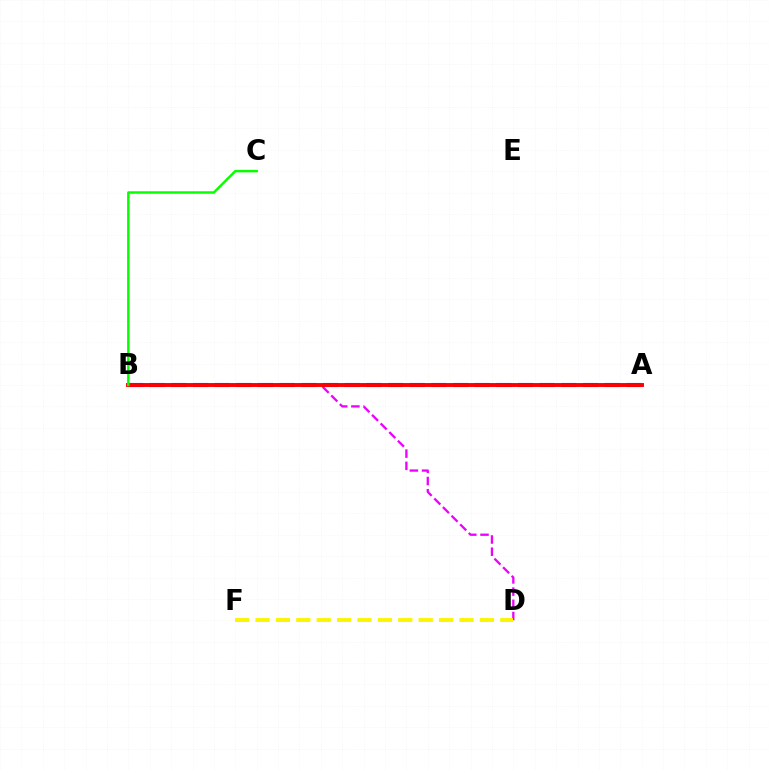{('A', 'B'): [{'color': '#00fff6', 'line_style': 'solid', 'thickness': 1.92}, {'color': '#0010ff', 'line_style': 'dashed', 'thickness': 2.94}, {'color': '#ff0000', 'line_style': 'solid', 'thickness': 2.82}], ('B', 'D'): [{'color': '#ee00ff', 'line_style': 'dashed', 'thickness': 1.66}], ('B', 'C'): [{'color': '#08ff00', 'line_style': 'solid', 'thickness': 1.78}], ('D', 'F'): [{'color': '#fcf500', 'line_style': 'dashed', 'thickness': 2.77}]}